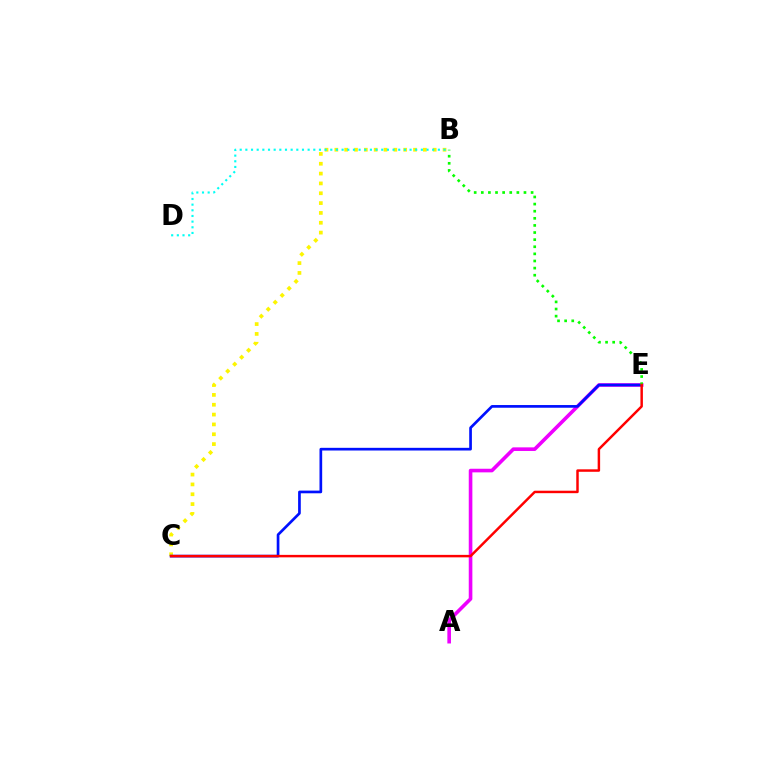{('B', 'C'): [{'color': '#fcf500', 'line_style': 'dotted', 'thickness': 2.67}], ('B', 'D'): [{'color': '#00fff6', 'line_style': 'dotted', 'thickness': 1.54}], ('A', 'E'): [{'color': '#ee00ff', 'line_style': 'solid', 'thickness': 2.6}], ('C', 'E'): [{'color': '#0010ff', 'line_style': 'solid', 'thickness': 1.94}, {'color': '#ff0000', 'line_style': 'solid', 'thickness': 1.78}], ('B', 'E'): [{'color': '#08ff00', 'line_style': 'dotted', 'thickness': 1.93}]}